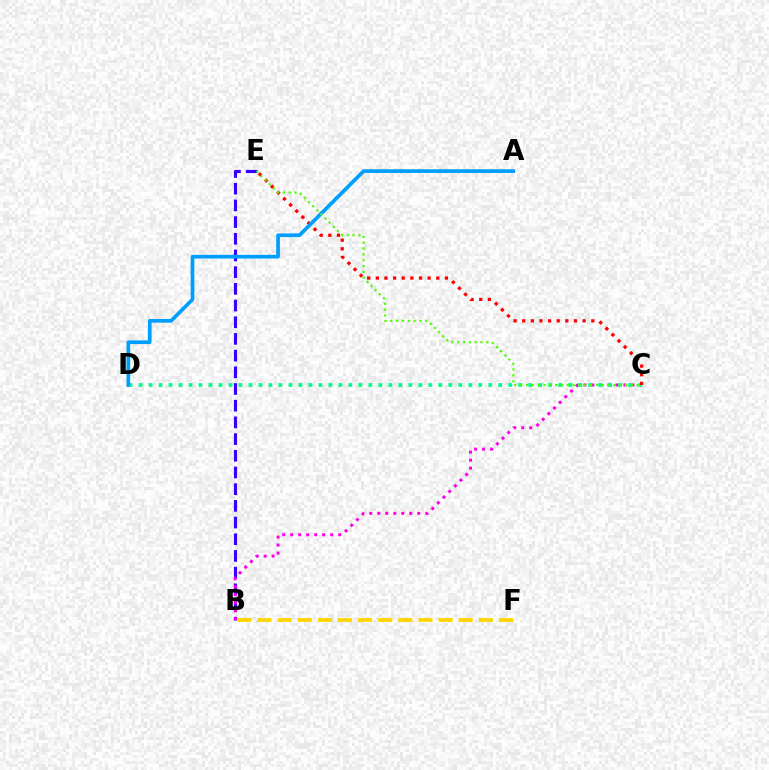{('B', 'E'): [{'color': '#3700ff', 'line_style': 'dashed', 'thickness': 2.27}], ('B', 'C'): [{'color': '#ff00ed', 'line_style': 'dotted', 'thickness': 2.17}], ('C', 'D'): [{'color': '#00ff86', 'line_style': 'dotted', 'thickness': 2.71}], ('C', 'E'): [{'color': '#ff0000', 'line_style': 'dotted', 'thickness': 2.35}, {'color': '#4fff00', 'line_style': 'dotted', 'thickness': 1.58}], ('A', 'D'): [{'color': '#009eff', 'line_style': 'solid', 'thickness': 2.66}], ('B', 'F'): [{'color': '#ffd500', 'line_style': 'dashed', 'thickness': 2.73}]}